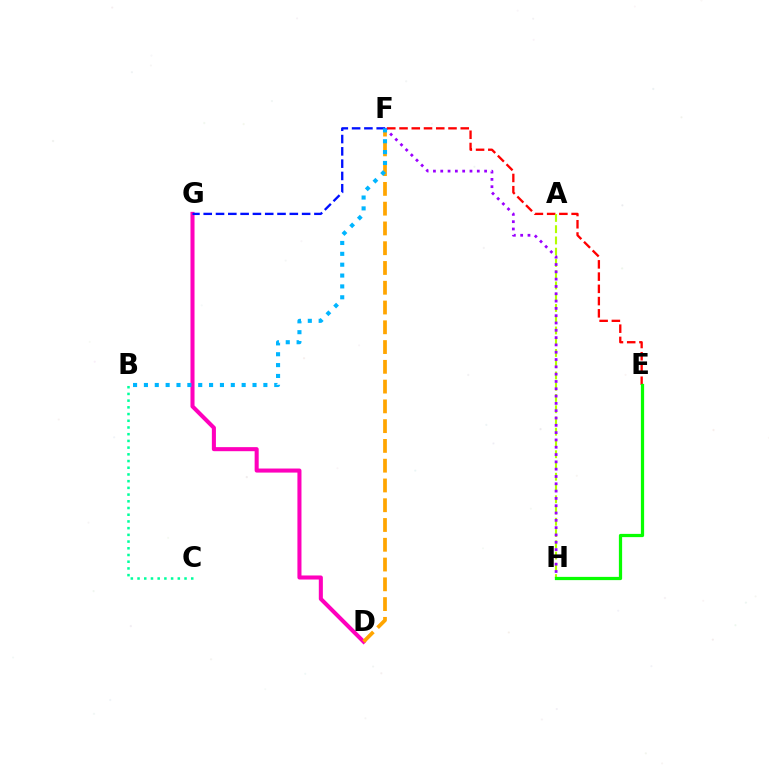{('D', 'G'): [{'color': '#ff00bd', 'line_style': 'solid', 'thickness': 2.92}], ('E', 'F'): [{'color': '#ff0000', 'line_style': 'dashed', 'thickness': 1.66}], ('A', 'H'): [{'color': '#b3ff00', 'line_style': 'dashed', 'thickness': 1.53}], ('D', 'F'): [{'color': '#ffa500', 'line_style': 'dashed', 'thickness': 2.69}], ('F', 'H'): [{'color': '#9b00ff', 'line_style': 'dotted', 'thickness': 1.99}], ('F', 'G'): [{'color': '#0010ff', 'line_style': 'dashed', 'thickness': 1.67}], ('B', 'C'): [{'color': '#00ff9d', 'line_style': 'dotted', 'thickness': 1.82}], ('B', 'F'): [{'color': '#00b5ff', 'line_style': 'dotted', 'thickness': 2.95}], ('E', 'H'): [{'color': '#08ff00', 'line_style': 'solid', 'thickness': 2.33}]}